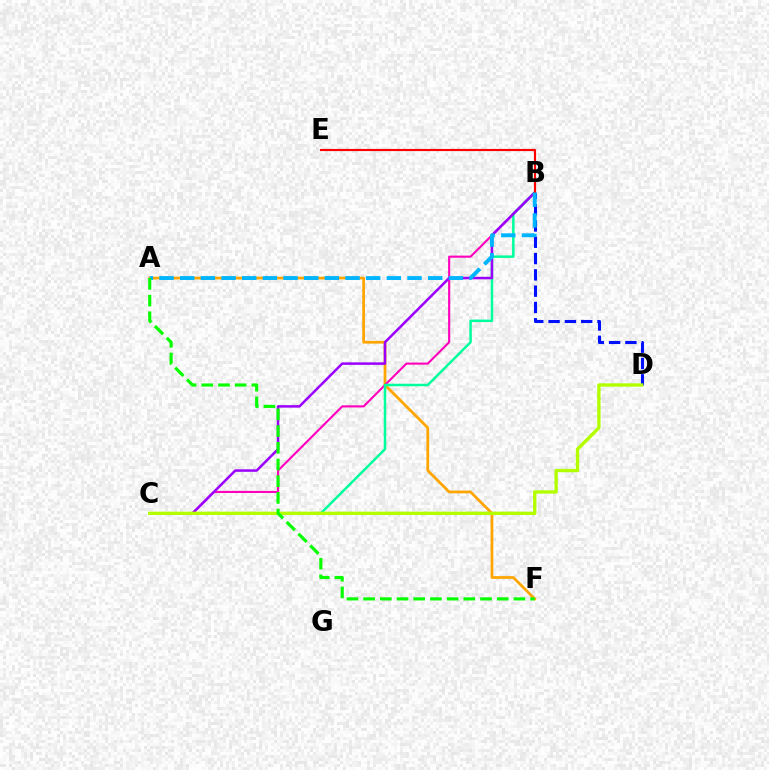{('A', 'F'): [{'color': '#ffa500', 'line_style': 'solid', 'thickness': 1.98}, {'color': '#08ff00', 'line_style': 'dashed', 'thickness': 2.27}], ('B', 'D'): [{'color': '#0010ff', 'line_style': 'dashed', 'thickness': 2.21}], ('B', 'C'): [{'color': '#ff00bd', 'line_style': 'solid', 'thickness': 1.52}, {'color': '#00ff9d', 'line_style': 'solid', 'thickness': 1.8}, {'color': '#9b00ff', 'line_style': 'solid', 'thickness': 1.8}], ('B', 'E'): [{'color': '#ff0000', 'line_style': 'solid', 'thickness': 1.56}], ('A', 'B'): [{'color': '#00b5ff', 'line_style': 'dashed', 'thickness': 2.81}], ('C', 'D'): [{'color': '#b3ff00', 'line_style': 'solid', 'thickness': 2.41}]}